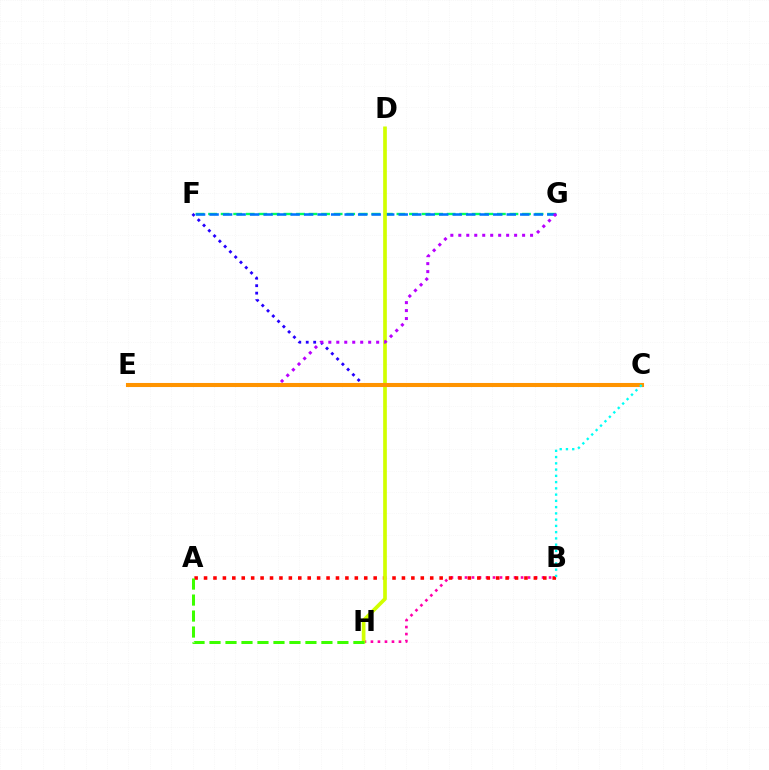{('C', 'F'): [{'color': '#2500ff', 'line_style': 'dotted', 'thickness': 2.03}], ('F', 'G'): [{'color': '#00ff5c', 'line_style': 'dashed', 'thickness': 1.71}, {'color': '#0074ff', 'line_style': 'dashed', 'thickness': 1.84}], ('B', 'H'): [{'color': '#ff00ac', 'line_style': 'dotted', 'thickness': 1.9}], ('A', 'B'): [{'color': '#ff0000', 'line_style': 'dotted', 'thickness': 2.56}], ('D', 'H'): [{'color': '#d1ff00', 'line_style': 'solid', 'thickness': 2.66}], ('E', 'G'): [{'color': '#b900ff', 'line_style': 'dotted', 'thickness': 2.17}], ('C', 'E'): [{'color': '#ff9400', 'line_style': 'solid', 'thickness': 2.92}], ('A', 'H'): [{'color': '#3dff00', 'line_style': 'dashed', 'thickness': 2.17}], ('B', 'C'): [{'color': '#00fff6', 'line_style': 'dotted', 'thickness': 1.7}]}